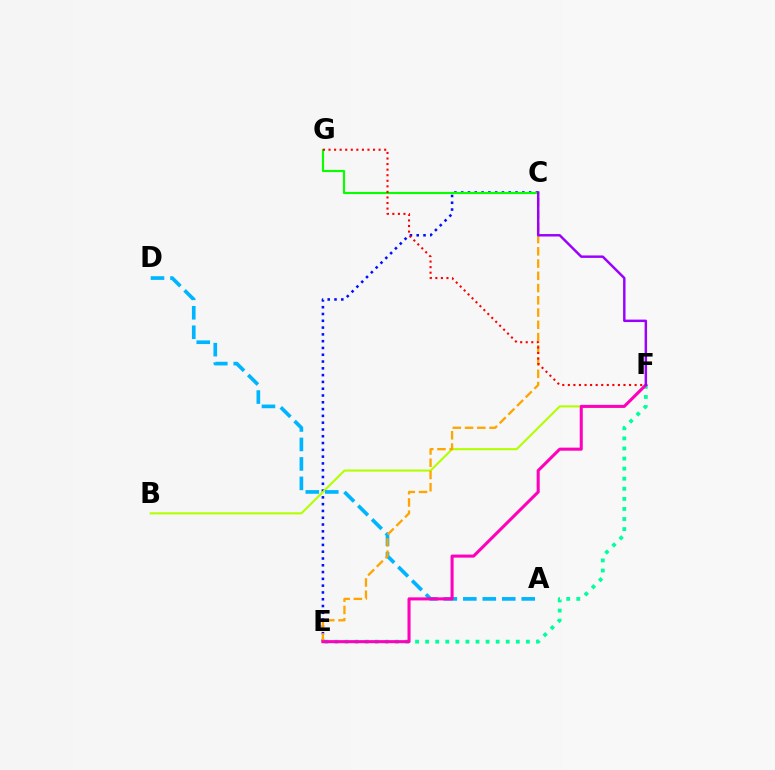{('E', 'F'): [{'color': '#00ff9d', 'line_style': 'dotted', 'thickness': 2.74}, {'color': '#ff00bd', 'line_style': 'solid', 'thickness': 2.2}], ('C', 'E'): [{'color': '#0010ff', 'line_style': 'dotted', 'thickness': 1.85}, {'color': '#ffa500', 'line_style': 'dashed', 'thickness': 1.66}], ('B', 'F'): [{'color': '#b3ff00', 'line_style': 'solid', 'thickness': 1.51}], ('C', 'G'): [{'color': '#08ff00', 'line_style': 'solid', 'thickness': 1.55}], ('A', 'D'): [{'color': '#00b5ff', 'line_style': 'dashed', 'thickness': 2.65}], ('C', 'F'): [{'color': '#9b00ff', 'line_style': 'solid', 'thickness': 1.77}], ('F', 'G'): [{'color': '#ff0000', 'line_style': 'dotted', 'thickness': 1.51}]}